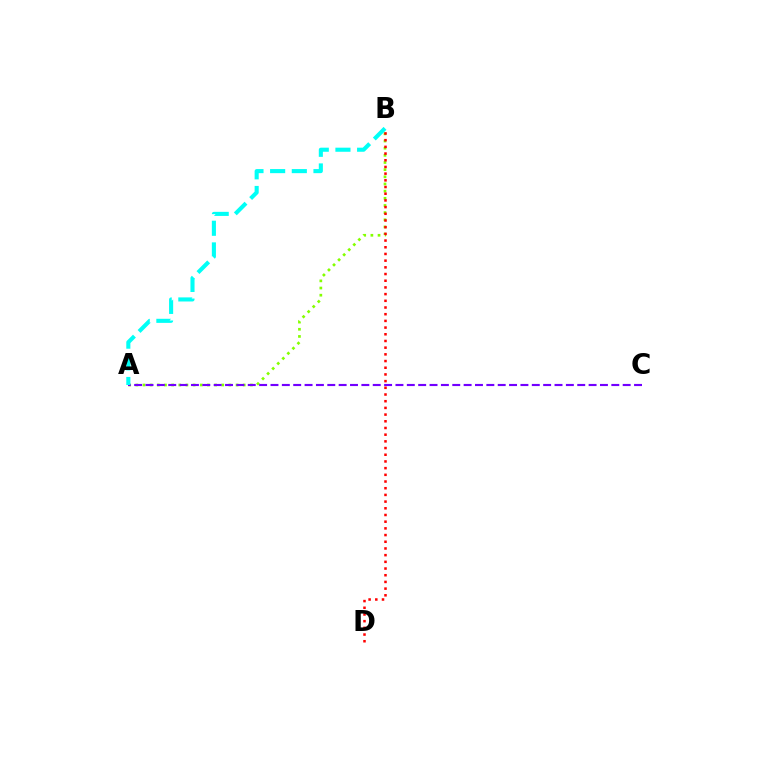{('A', 'B'): [{'color': '#84ff00', 'line_style': 'dotted', 'thickness': 1.94}, {'color': '#00fff6', 'line_style': 'dashed', 'thickness': 2.94}], ('A', 'C'): [{'color': '#7200ff', 'line_style': 'dashed', 'thickness': 1.54}], ('B', 'D'): [{'color': '#ff0000', 'line_style': 'dotted', 'thickness': 1.82}]}